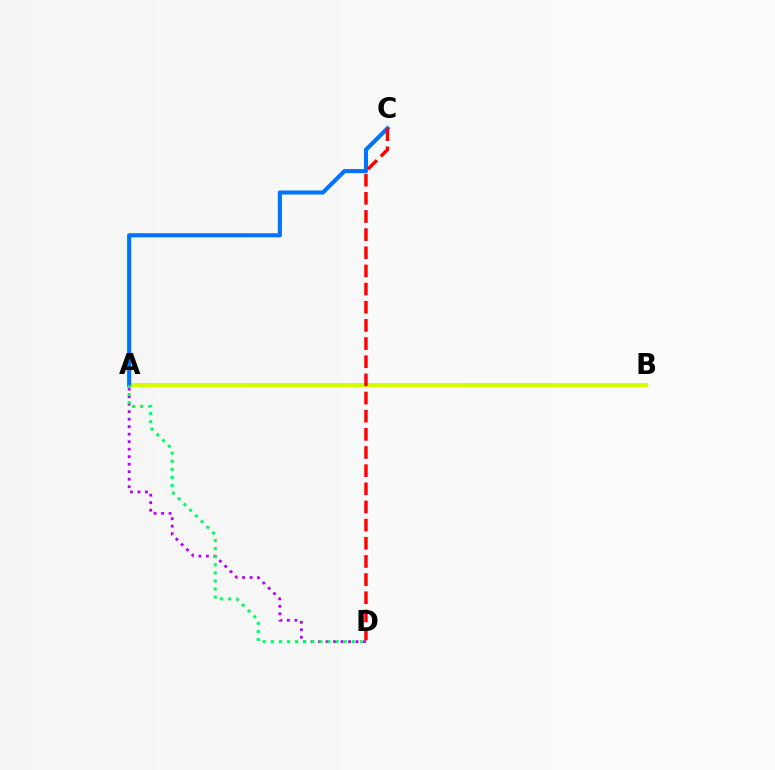{('A', 'B'): [{'color': '#d1ff00', 'line_style': 'solid', 'thickness': 2.9}], ('A', 'D'): [{'color': '#b900ff', 'line_style': 'dotted', 'thickness': 2.04}, {'color': '#00ff5c', 'line_style': 'dotted', 'thickness': 2.2}], ('A', 'C'): [{'color': '#0074ff', 'line_style': 'solid', 'thickness': 2.96}], ('C', 'D'): [{'color': '#ff0000', 'line_style': 'dashed', 'thickness': 2.47}]}